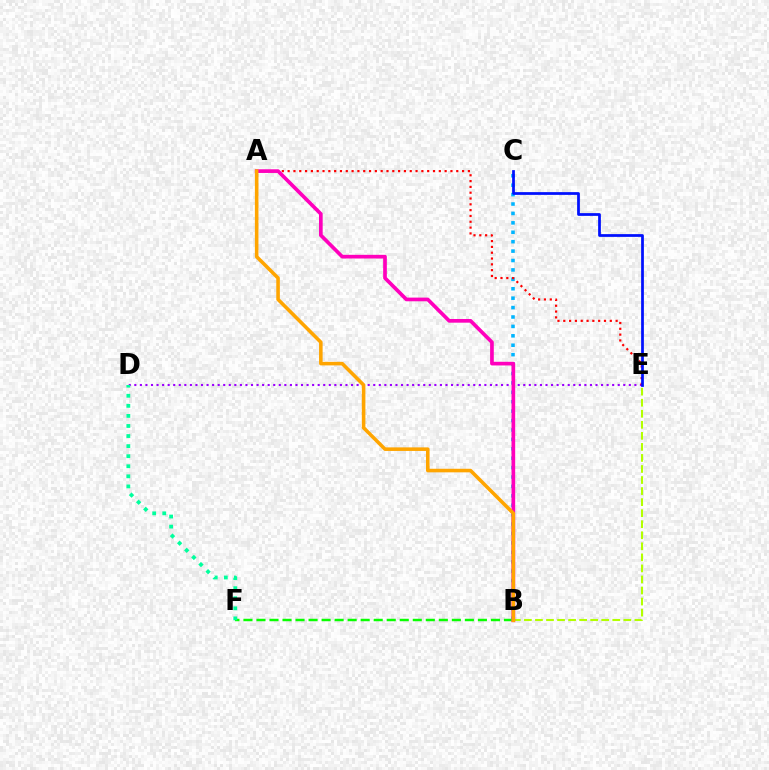{('B', 'C'): [{'color': '#00b5ff', 'line_style': 'dotted', 'thickness': 2.56}], ('D', 'E'): [{'color': '#9b00ff', 'line_style': 'dotted', 'thickness': 1.51}], ('A', 'E'): [{'color': '#ff0000', 'line_style': 'dotted', 'thickness': 1.58}], ('B', 'F'): [{'color': '#08ff00', 'line_style': 'dashed', 'thickness': 1.77}], ('B', 'E'): [{'color': '#b3ff00', 'line_style': 'dashed', 'thickness': 1.5}], ('A', 'B'): [{'color': '#ff00bd', 'line_style': 'solid', 'thickness': 2.65}, {'color': '#ffa500', 'line_style': 'solid', 'thickness': 2.57}], ('D', 'F'): [{'color': '#00ff9d', 'line_style': 'dotted', 'thickness': 2.74}], ('C', 'E'): [{'color': '#0010ff', 'line_style': 'solid', 'thickness': 1.97}]}